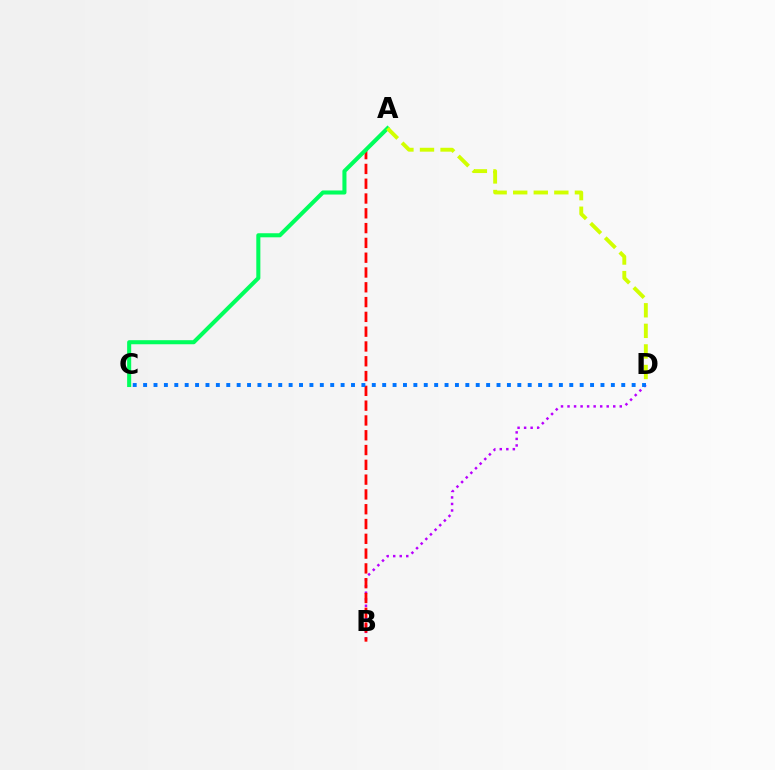{('B', 'D'): [{'color': '#b900ff', 'line_style': 'dotted', 'thickness': 1.77}], ('A', 'B'): [{'color': '#ff0000', 'line_style': 'dashed', 'thickness': 2.01}], ('C', 'D'): [{'color': '#0074ff', 'line_style': 'dotted', 'thickness': 2.82}], ('A', 'C'): [{'color': '#00ff5c', 'line_style': 'solid', 'thickness': 2.92}], ('A', 'D'): [{'color': '#d1ff00', 'line_style': 'dashed', 'thickness': 2.79}]}